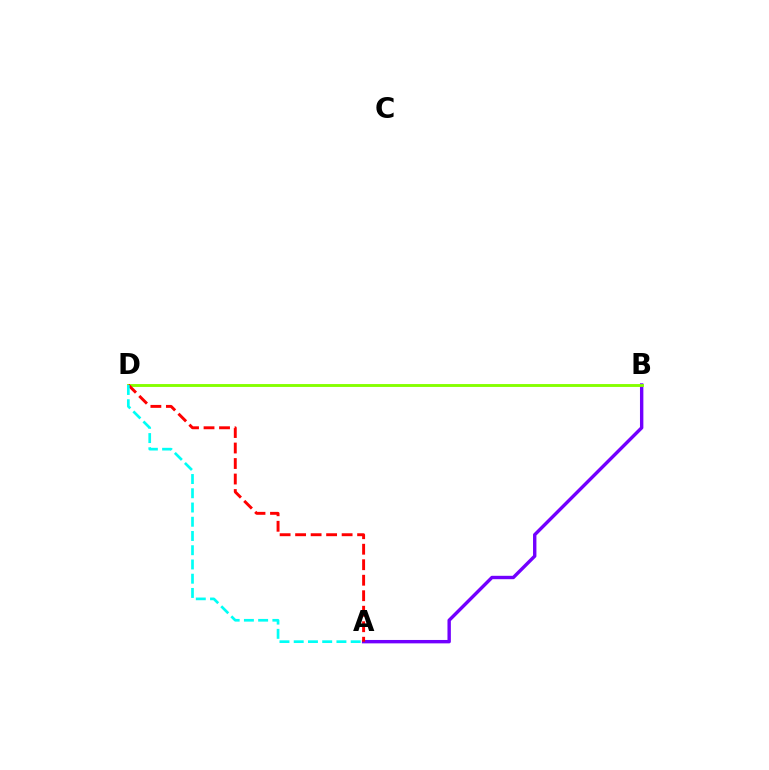{('A', 'B'): [{'color': '#7200ff', 'line_style': 'solid', 'thickness': 2.44}], ('B', 'D'): [{'color': '#84ff00', 'line_style': 'solid', 'thickness': 2.08}], ('A', 'D'): [{'color': '#ff0000', 'line_style': 'dashed', 'thickness': 2.11}, {'color': '#00fff6', 'line_style': 'dashed', 'thickness': 1.93}]}